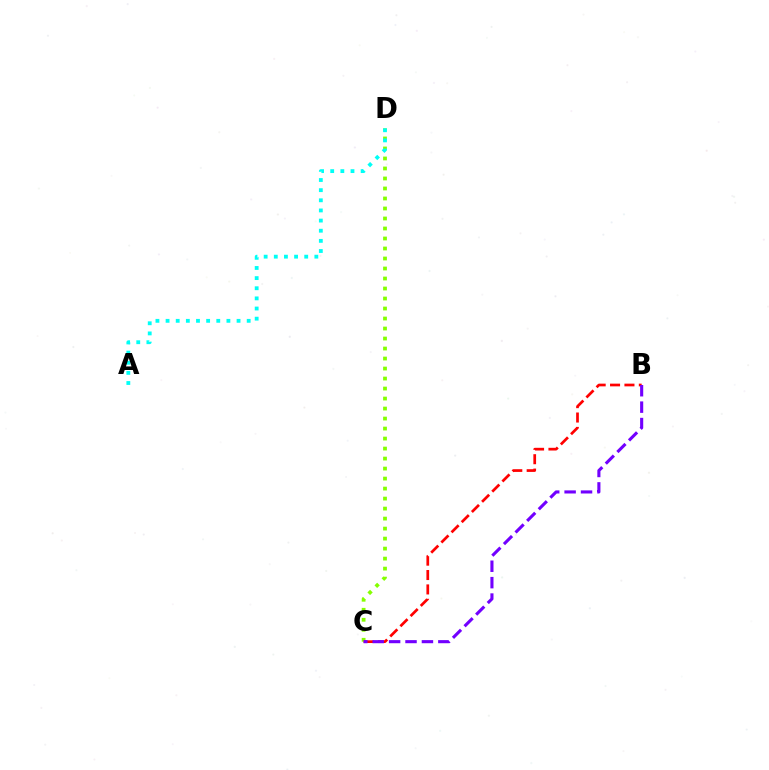{('C', 'D'): [{'color': '#84ff00', 'line_style': 'dotted', 'thickness': 2.72}], ('B', 'C'): [{'color': '#ff0000', 'line_style': 'dashed', 'thickness': 1.95}, {'color': '#7200ff', 'line_style': 'dashed', 'thickness': 2.23}], ('A', 'D'): [{'color': '#00fff6', 'line_style': 'dotted', 'thickness': 2.76}]}